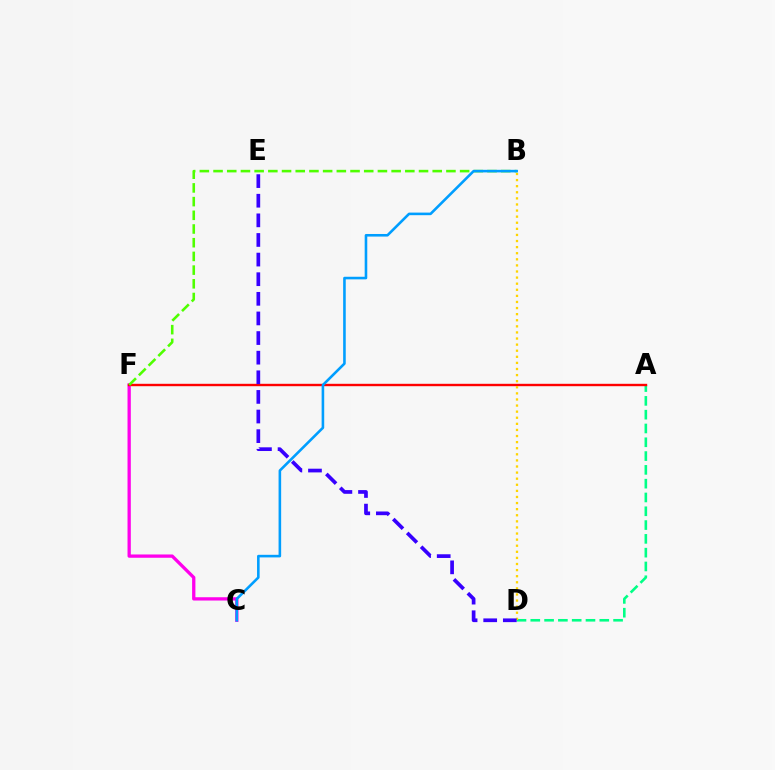{('C', 'F'): [{'color': '#ff00ed', 'line_style': 'solid', 'thickness': 2.37}], ('A', 'D'): [{'color': '#00ff86', 'line_style': 'dashed', 'thickness': 1.87}], ('A', 'F'): [{'color': '#ff0000', 'line_style': 'solid', 'thickness': 1.72}], ('B', 'D'): [{'color': '#ffd500', 'line_style': 'dotted', 'thickness': 1.66}], ('B', 'F'): [{'color': '#4fff00', 'line_style': 'dashed', 'thickness': 1.86}], ('B', 'C'): [{'color': '#009eff', 'line_style': 'solid', 'thickness': 1.87}], ('D', 'E'): [{'color': '#3700ff', 'line_style': 'dashed', 'thickness': 2.67}]}